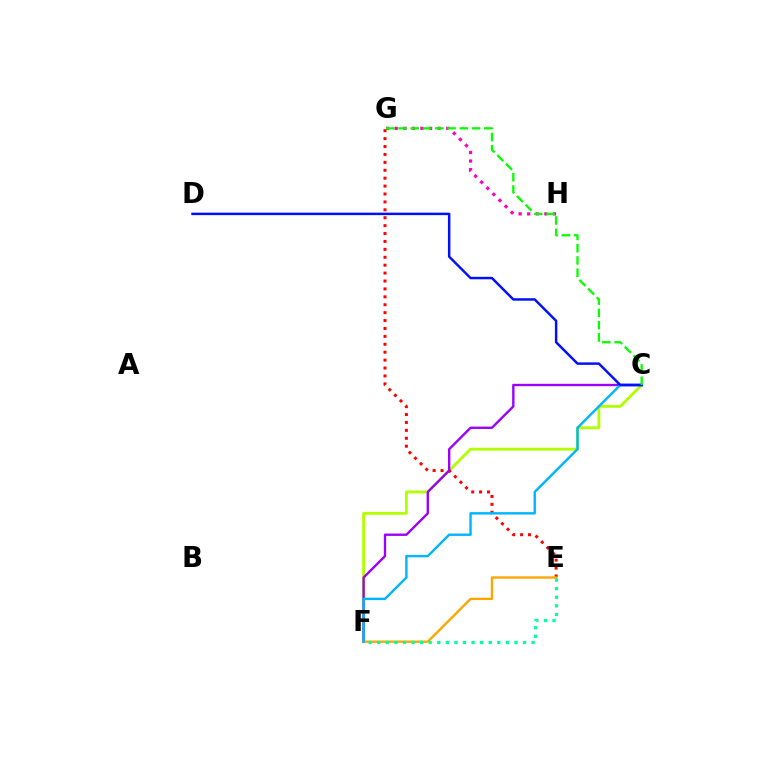{('G', 'H'): [{'color': '#ff00bd', 'line_style': 'dotted', 'thickness': 2.34}], ('C', 'F'): [{'color': '#b3ff00', 'line_style': 'solid', 'thickness': 2.05}, {'color': '#9b00ff', 'line_style': 'solid', 'thickness': 1.71}, {'color': '#00b5ff', 'line_style': 'solid', 'thickness': 1.74}], ('E', 'G'): [{'color': '#ff0000', 'line_style': 'dotted', 'thickness': 2.15}], ('E', 'F'): [{'color': '#ffa500', 'line_style': 'solid', 'thickness': 1.69}, {'color': '#00ff9d', 'line_style': 'dotted', 'thickness': 2.33}], ('C', 'D'): [{'color': '#0010ff', 'line_style': 'solid', 'thickness': 1.78}], ('C', 'G'): [{'color': '#08ff00', 'line_style': 'dashed', 'thickness': 1.67}]}